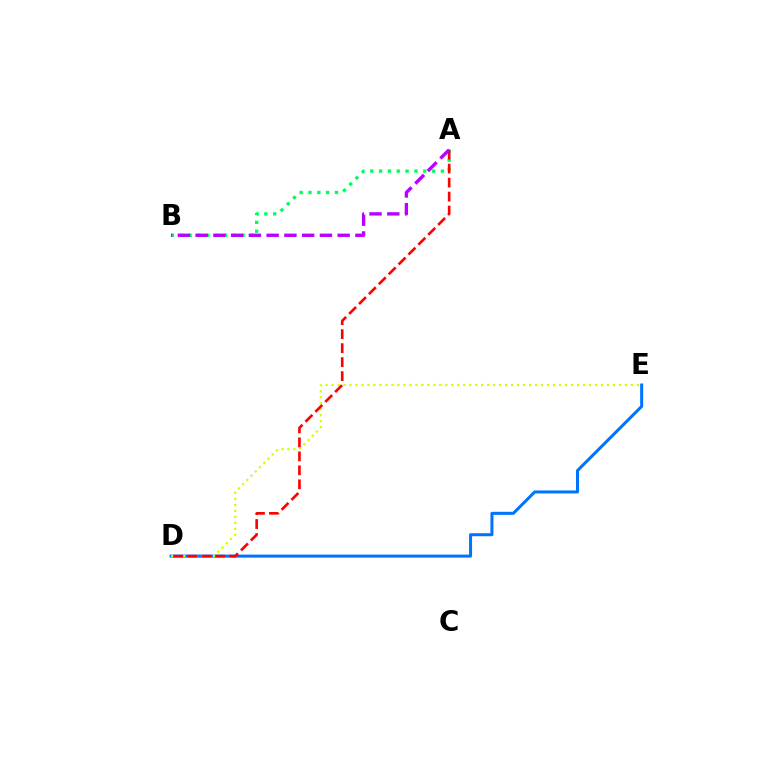{('D', 'E'): [{'color': '#0074ff', 'line_style': 'solid', 'thickness': 2.18}, {'color': '#d1ff00', 'line_style': 'dotted', 'thickness': 1.63}], ('A', 'B'): [{'color': '#00ff5c', 'line_style': 'dotted', 'thickness': 2.4}, {'color': '#b900ff', 'line_style': 'dashed', 'thickness': 2.41}], ('A', 'D'): [{'color': '#ff0000', 'line_style': 'dashed', 'thickness': 1.9}]}